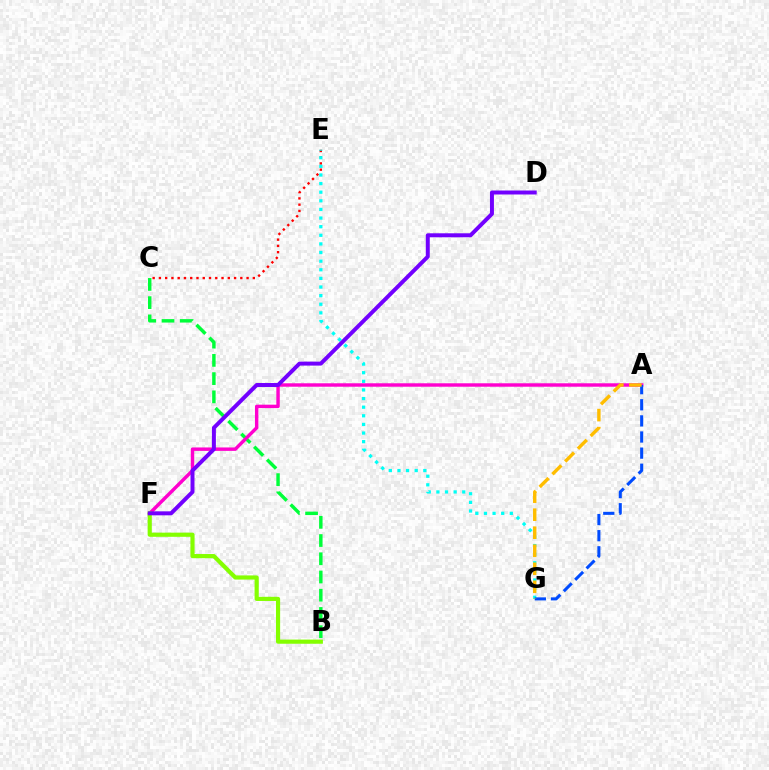{('B', 'C'): [{'color': '#00ff39', 'line_style': 'dashed', 'thickness': 2.48}], ('A', 'F'): [{'color': '#ff00cf', 'line_style': 'solid', 'thickness': 2.47}], ('C', 'E'): [{'color': '#ff0000', 'line_style': 'dotted', 'thickness': 1.7}], ('E', 'G'): [{'color': '#00fff6', 'line_style': 'dotted', 'thickness': 2.34}], ('B', 'F'): [{'color': '#84ff00', 'line_style': 'solid', 'thickness': 2.99}], ('A', 'G'): [{'color': '#004bff', 'line_style': 'dashed', 'thickness': 2.19}, {'color': '#ffbd00', 'line_style': 'dashed', 'thickness': 2.45}], ('D', 'F'): [{'color': '#7200ff', 'line_style': 'solid', 'thickness': 2.86}]}